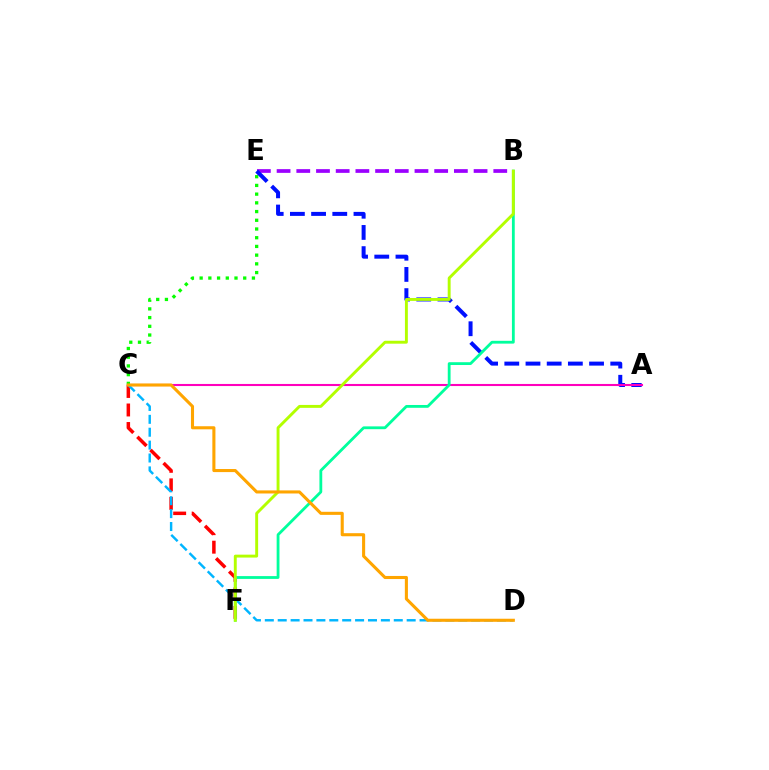{('C', 'F'): [{'color': '#ff0000', 'line_style': 'dashed', 'thickness': 2.52}], ('C', 'D'): [{'color': '#00b5ff', 'line_style': 'dashed', 'thickness': 1.75}, {'color': '#ffa500', 'line_style': 'solid', 'thickness': 2.22}], ('C', 'E'): [{'color': '#08ff00', 'line_style': 'dotted', 'thickness': 2.37}], ('B', 'E'): [{'color': '#9b00ff', 'line_style': 'dashed', 'thickness': 2.68}], ('A', 'E'): [{'color': '#0010ff', 'line_style': 'dashed', 'thickness': 2.88}], ('A', 'C'): [{'color': '#ff00bd', 'line_style': 'solid', 'thickness': 1.5}], ('B', 'F'): [{'color': '#00ff9d', 'line_style': 'solid', 'thickness': 2.02}, {'color': '#b3ff00', 'line_style': 'solid', 'thickness': 2.1}]}